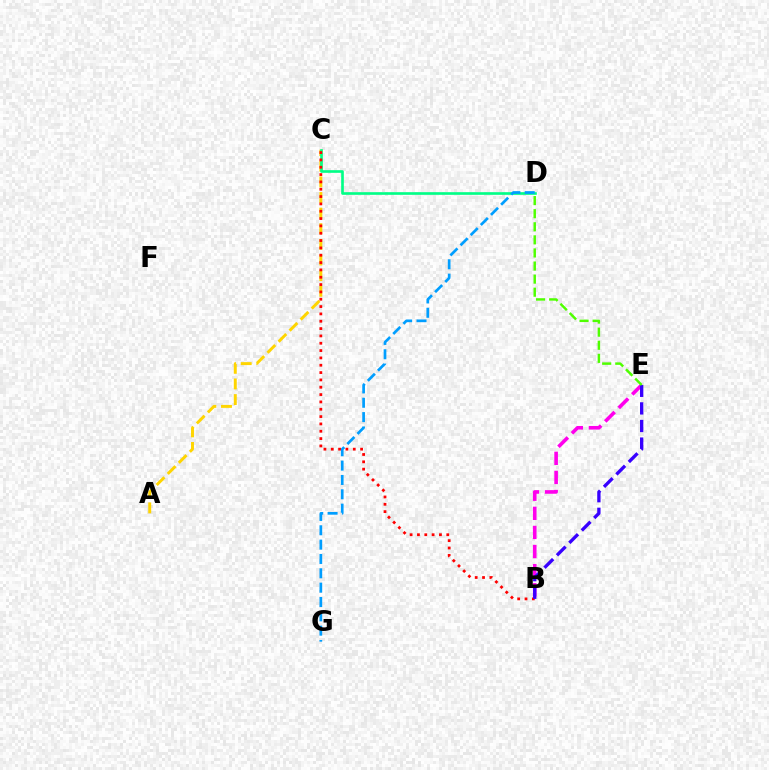{('A', 'C'): [{'color': '#ffd500', 'line_style': 'dashed', 'thickness': 2.12}], ('B', 'E'): [{'color': '#ff00ed', 'line_style': 'dashed', 'thickness': 2.6}, {'color': '#3700ff', 'line_style': 'dashed', 'thickness': 2.39}], ('C', 'D'): [{'color': '#00ff86', 'line_style': 'solid', 'thickness': 1.91}], ('B', 'C'): [{'color': '#ff0000', 'line_style': 'dotted', 'thickness': 1.99}], ('D', 'G'): [{'color': '#009eff', 'line_style': 'dashed', 'thickness': 1.95}], ('D', 'E'): [{'color': '#4fff00', 'line_style': 'dashed', 'thickness': 1.78}]}